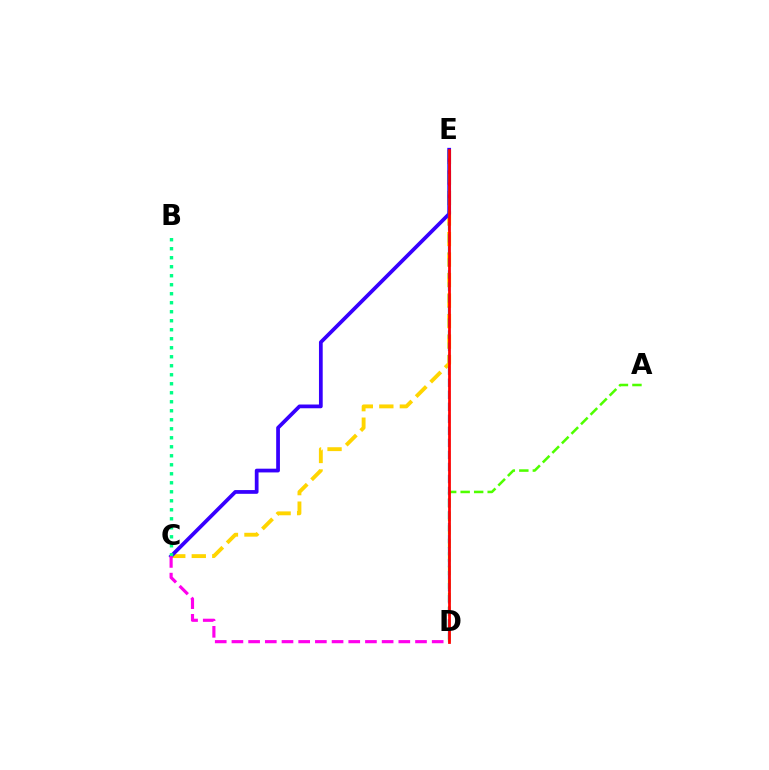{('C', 'E'): [{'color': '#ffd500', 'line_style': 'dashed', 'thickness': 2.79}, {'color': '#3700ff', 'line_style': 'solid', 'thickness': 2.7}], ('B', 'C'): [{'color': '#00ff86', 'line_style': 'dotted', 'thickness': 2.45}], ('A', 'D'): [{'color': '#4fff00', 'line_style': 'dashed', 'thickness': 1.83}], ('C', 'D'): [{'color': '#ff00ed', 'line_style': 'dashed', 'thickness': 2.27}], ('D', 'E'): [{'color': '#009eff', 'line_style': 'dashed', 'thickness': 1.63}, {'color': '#ff0000', 'line_style': 'solid', 'thickness': 1.99}]}